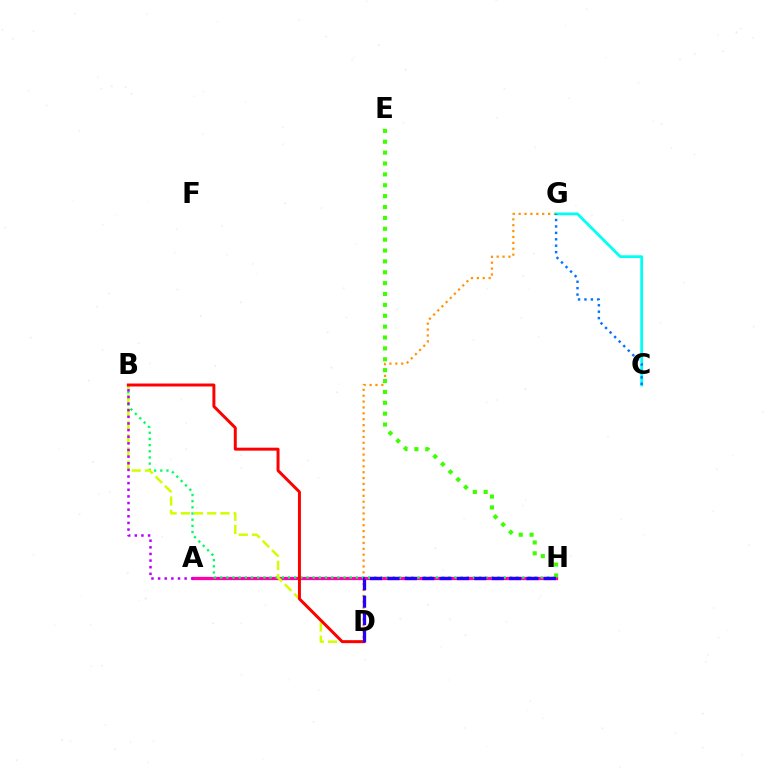{('D', 'G'): [{'color': '#ff9400', 'line_style': 'dotted', 'thickness': 1.6}], ('A', 'H'): [{'color': '#ff00ac', 'line_style': 'solid', 'thickness': 2.35}], ('B', 'H'): [{'color': '#00ff5c', 'line_style': 'dotted', 'thickness': 1.68}], ('B', 'D'): [{'color': '#d1ff00', 'line_style': 'dashed', 'thickness': 1.8}, {'color': '#ff0000', 'line_style': 'solid', 'thickness': 2.14}], ('E', 'H'): [{'color': '#3dff00', 'line_style': 'dotted', 'thickness': 2.96}], ('A', 'B'): [{'color': '#b900ff', 'line_style': 'dotted', 'thickness': 1.8}], ('C', 'G'): [{'color': '#00fff6', 'line_style': 'solid', 'thickness': 1.99}, {'color': '#0074ff', 'line_style': 'dotted', 'thickness': 1.74}], ('D', 'H'): [{'color': '#2500ff', 'line_style': 'dashed', 'thickness': 2.36}]}